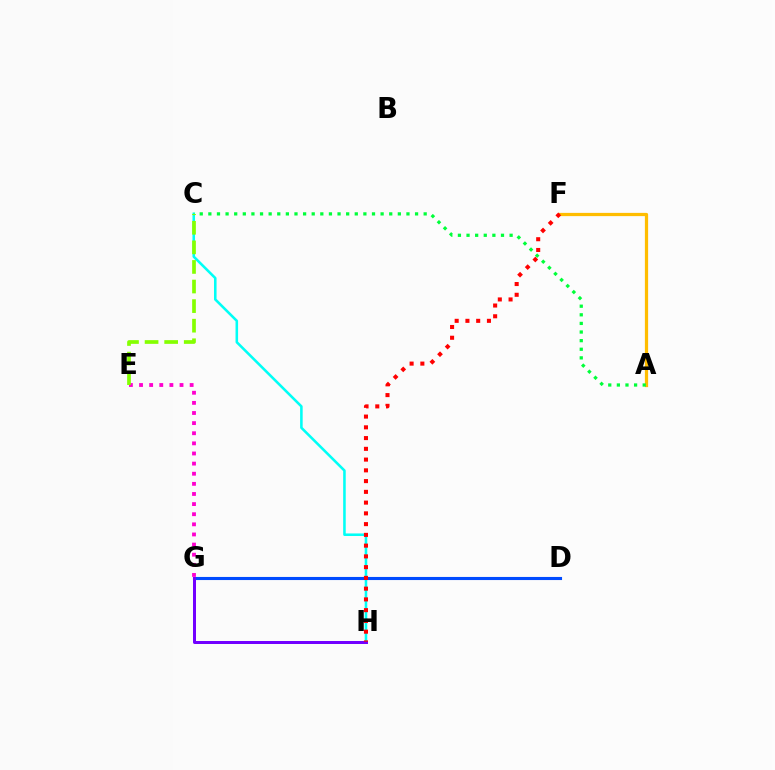{('C', 'H'): [{'color': '#00fff6', 'line_style': 'solid', 'thickness': 1.84}], ('D', 'G'): [{'color': '#004bff', 'line_style': 'solid', 'thickness': 2.23}], ('A', 'F'): [{'color': '#ffbd00', 'line_style': 'solid', 'thickness': 2.33}], ('E', 'G'): [{'color': '#ff00cf', 'line_style': 'dotted', 'thickness': 2.75}], ('A', 'C'): [{'color': '#00ff39', 'line_style': 'dotted', 'thickness': 2.34}], ('C', 'E'): [{'color': '#84ff00', 'line_style': 'dashed', 'thickness': 2.66}], ('G', 'H'): [{'color': '#7200ff', 'line_style': 'solid', 'thickness': 2.16}], ('F', 'H'): [{'color': '#ff0000', 'line_style': 'dotted', 'thickness': 2.92}]}